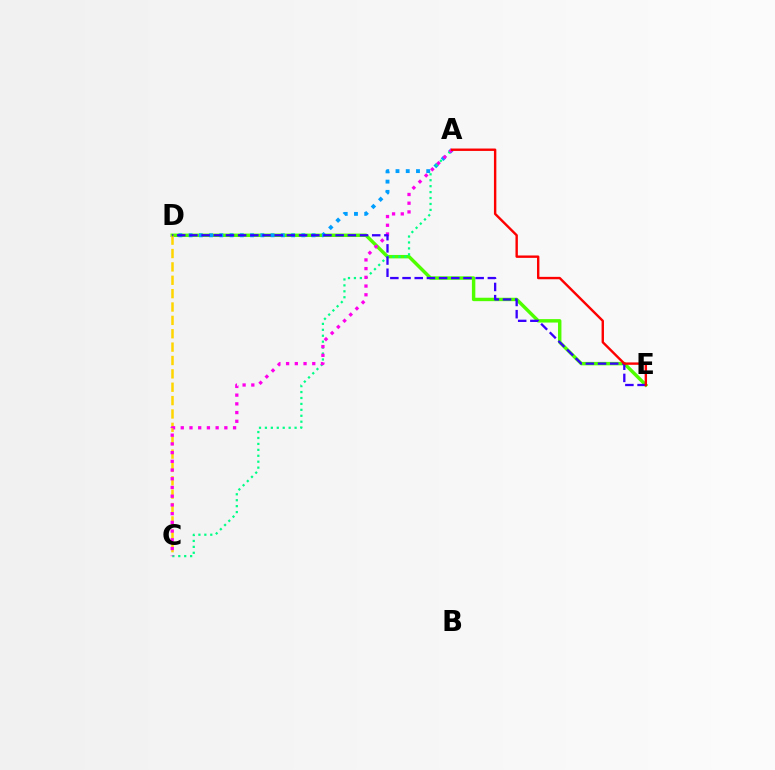{('D', 'E'): [{'color': '#4fff00', 'line_style': 'solid', 'thickness': 2.47}, {'color': '#3700ff', 'line_style': 'dashed', 'thickness': 1.66}], ('A', 'D'): [{'color': '#009eff', 'line_style': 'dotted', 'thickness': 2.78}], ('C', 'D'): [{'color': '#ffd500', 'line_style': 'dashed', 'thickness': 1.82}], ('A', 'C'): [{'color': '#00ff86', 'line_style': 'dotted', 'thickness': 1.61}, {'color': '#ff00ed', 'line_style': 'dotted', 'thickness': 2.37}], ('A', 'E'): [{'color': '#ff0000', 'line_style': 'solid', 'thickness': 1.73}]}